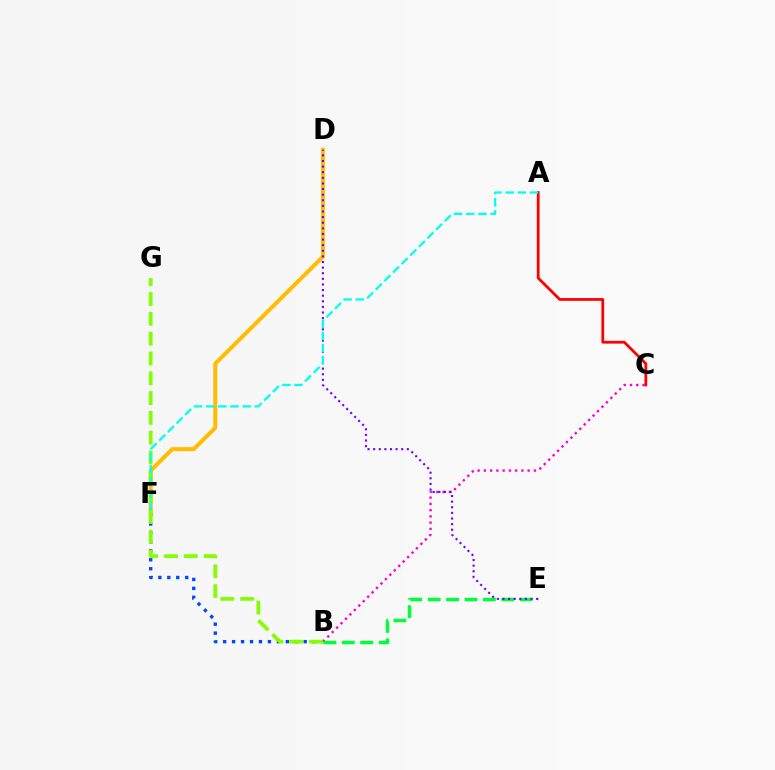{('B', 'C'): [{'color': '#ff00cf', 'line_style': 'dotted', 'thickness': 1.7}], ('D', 'F'): [{'color': '#ffbd00', 'line_style': 'solid', 'thickness': 2.88}], ('B', 'E'): [{'color': '#00ff39', 'line_style': 'dashed', 'thickness': 2.5}], ('D', 'E'): [{'color': '#7200ff', 'line_style': 'dotted', 'thickness': 1.52}], ('B', 'F'): [{'color': '#004bff', 'line_style': 'dotted', 'thickness': 2.43}], ('B', 'G'): [{'color': '#84ff00', 'line_style': 'dashed', 'thickness': 2.69}], ('A', 'C'): [{'color': '#ff0000', 'line_style': 'solid', 'thickness': 2.0}], ('A', 'F'): [{'color': '#00fff6', 'line_style': 'dashed', 'thickness': 1.65}]}